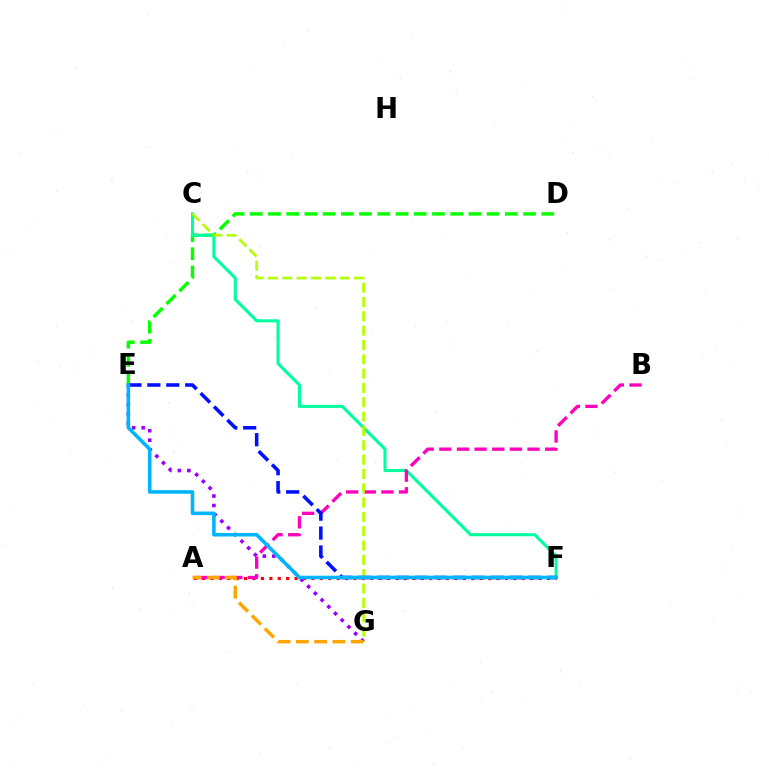{('D', 'E'): [{'color': '#08ff00', 'line_style': 'dashed', 'thickness': 2.48}], ('E', 'G'): [{'color': '#9b00ff', 'line_style': 'dotted', 'thickness': 2.58}], ('C', 'F'): [{'color': '#00ff9d', 'line_style': 'solid', 'thickness': 2.2}], ('A', 'F'): [{'color': '#ff0000', 'line_style': 'dotted', 'thickness': 2.29}], ('A', 'B'): [{'color': '#ff00bd', 'line_style': 'dashed', 'thickness': 2.4}], ('C', 'G'): [{'color': '#b3ff00', 'line_style': 'dashed', 'thickness': 1.95}], ('A', 'G'): [{'color': '#ffa500', 'line_style': 'dashed', 'thickness': 2.49}], ('E', 'F'): [{'color': '#0010ff', 'line_style': 'dashed', 'thickness': 2.57}, {'color': '#00b5ff', 'line_style': 'solid', 'thickness': 2.57}]}